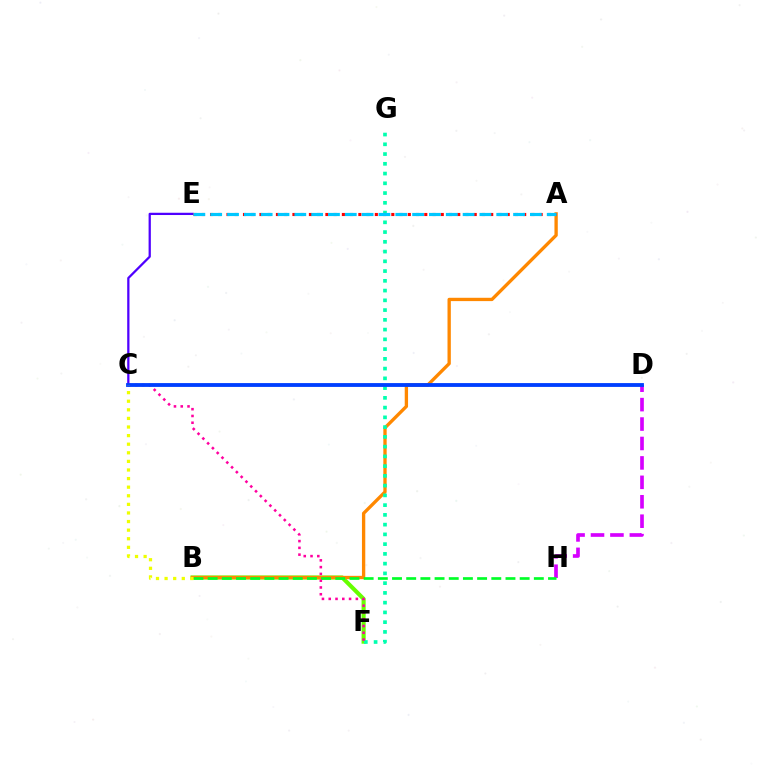{('B', 'F'): [{'color': '#66ff00', 'line_style': 'solid', 'thickness': 2.95}], ('A', 'B'): [{'color': '#ff8800', 'line_style': 'solid', 'thickness': 2.39}], ('F', 'G'): [{'color': '#00ffaf', 'line_style': 'dotted', 'thickness': 2.65}], ('C', 'E'): [{'color': '#4f00ff', 'line_style': 'solid', 'thickness': 1.63}], ('A', 'E'): [{'color': '#ff0000', 'line_style': 'dotted', 'thickness': 2.24}, {'color': '#00c7ff', 'line_style': 'dashed', 'thickness': 2.29}], ('D', 'H'): [{'color': '#d600ff', 'line_style': 'dashed', 'thickness': 2.64}], ('B', 'H'): [{'color': '#00ff27', 'line_style': 'dashed', 'thickness': 1.93}], ('C', 'F'): [{'color': '#ff00a0', 'line_style': 'dotted', 'thickness': 1.84}], ('C', 'D'): [{'color': '#003fff', 'line_style': 'solid', 'thickness': 2.76}], ('B', 'C'): [{'color': '#eeff00', 'line_style': 'dotted', 'thickness': 2.34}]}